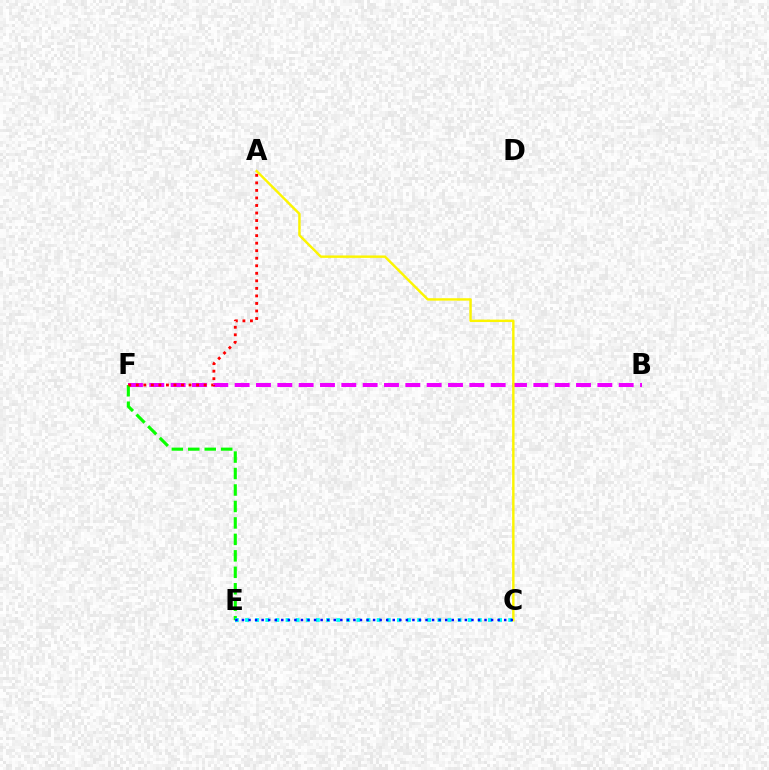{('B', 'F'): [{'color': '#ee00ff', 'line_style': 'dashed', 'thickness': 2.9}], ('E', 'F'): [{'color': '#08ff00', 'line_style': 'dashed', 'thickness': 2.24}], ('A', 'C'): [{'color': '#fcf500', 'line_style': 'solid', 'thickness': 1.75}], ('A', 'F'): [{'color': '#ff0000', 'line_style': 'dotted', 'thickness': 2.05}], ('C', 'E'): [{'color': '#00fff6', 'line_style': 'dotted', 'thickness': 2.75}, {'color': '#0010ff', 'line_style': 'dotted', 'thickness': 1.78}]}